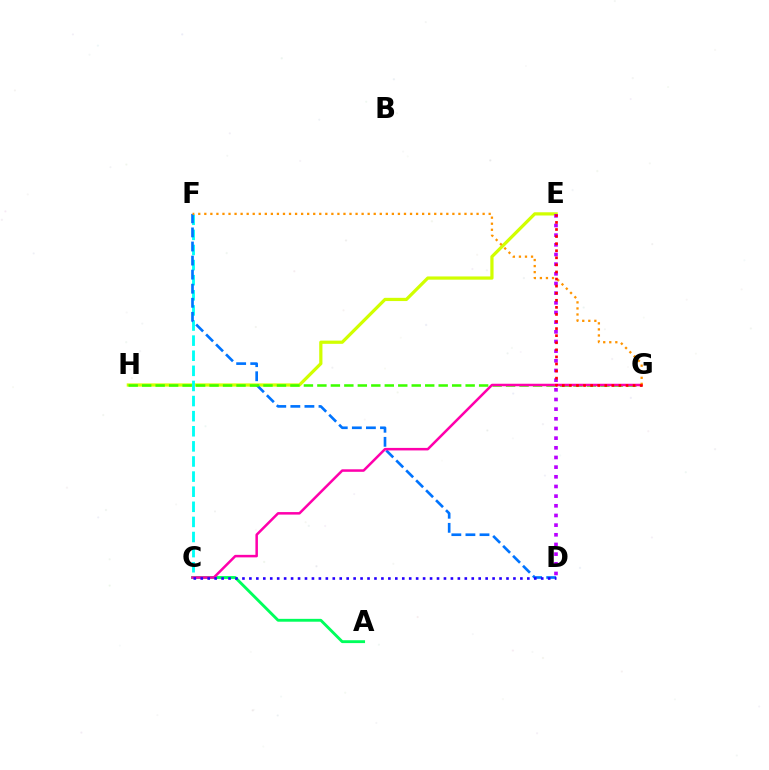{('E', 'H'): [{'color': '#d1ff00', 'line_style': 'solid', 'thickness': 2.32}], ('A', 'C'): [{'color': '#00ff5c', 'line_style': 'solid', 'thickness': 2.06}], ('C', 'F'): [{'color': '#00fff6', 'line_style': 'dashed', 'thickness': 2.05}], ('D', 'E'): [{'color': '#b900ff', 'line_style': 'dotted', 'thickness': 2.63}], ('D', 'F'): [{'color': '#0074ff', 'line_style': 'dashed', 'thickness': 1.91}], ('G', 'H'): [{'color': '#3dff00', 'line_style': 'dashed', 'thickness': 1.83}], ('C', 'G'): [{'color': '#ff00ac', 'line_style': 'solid', 'thickness': 1.81}], ('F', 'G'): [{'color': '#ff9400', 'line_style': 'dotted', 'thickness': 1.64}], ('E', 'G'): [{'color': '#ff0000', 'line_style': 'dotted', 'thickness': 1.92}], ('C', 'D'): [{'color': '#2500ff', 'line_style': 'dotted', 'thickness': 1.89}]}